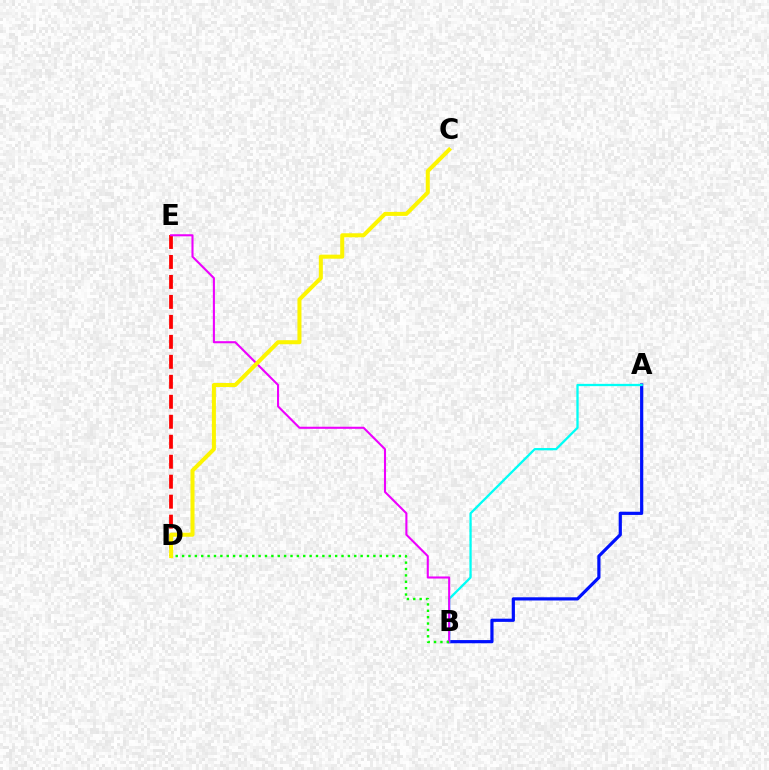{('A', 'B'): [{'color': '#0010ff', 'line_style': 'solid', 'thickness': 2.3}, {'color': '#00fff6', 'line_style': 'solid', 'thickness': 1.65}], ('D', 'E'): [{'color': '#ff0000', 'line_style': 'dashed', 'thickness': 2.71}], ('B', 'E'): [{'color': '#ee00ff', 'line_style': 'solid', 'thickness': 1.5}], ('B', 'D'): [{'color': '#08ff00', 'line_style': 'dotted', 'thickness': 1.73}], ('C', 'D'): [{'color': '#fcf500', 'line_style': 'solid', 'thickness': 2.9}]}